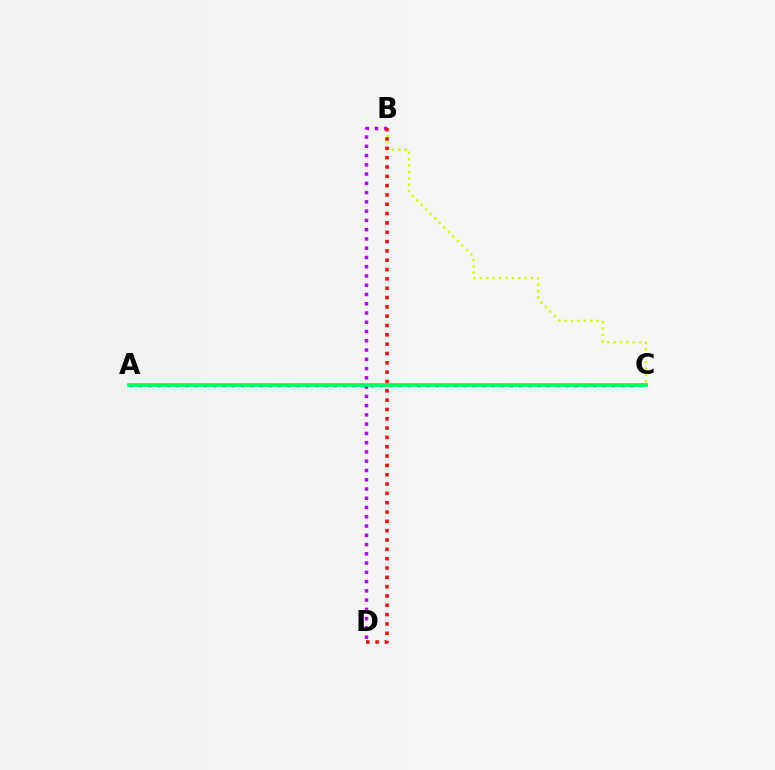{('A', 'C'): [{'color': '#0074ff', 'line_style': 'dotted', 'thickness': 2.52}, {'color': '#00ff5c', 'line_style': 'solid', 'thickness': 2.68}], ('B', 'D'): [{'color': '#b900ff', 'line_style': 'dotted', 'thickness': 2.52}, {'color': '#ff0000', 'line_style': 'dotted', 'thickness': 2.53}], ('B', 'C'): [{'color': '#d1ff00', 'line_style': 'dotted', 'thickness': 1.73}]}